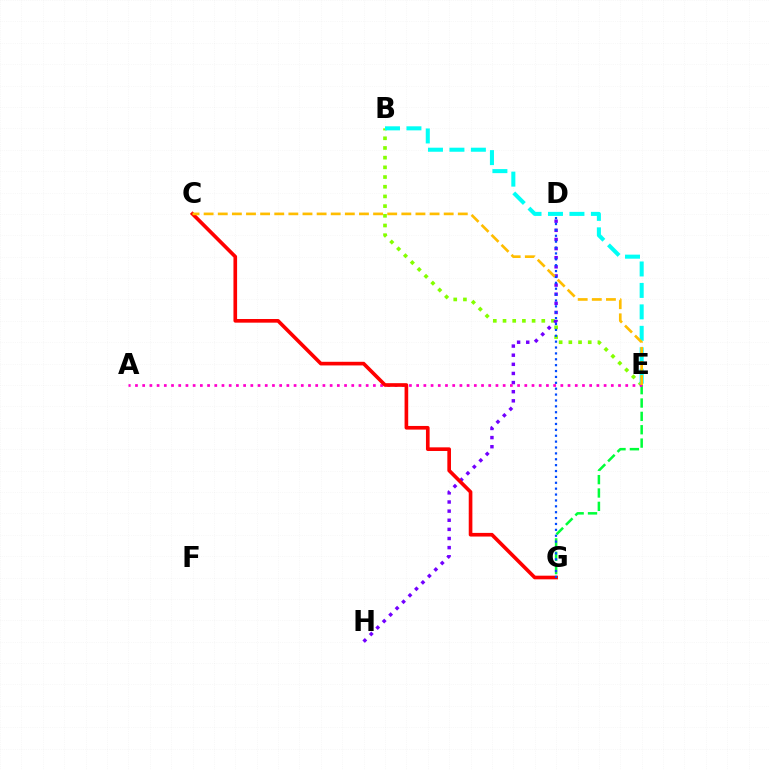{('B', 'E'): [{'color': '#84ff00', 'line_style': 'dotted', 'thickness': 2.63}, {'color': '#00fff6', 'line_style': 'dashed', 'thickness': 2.91}], ('D', 'H'): [{'color': '#7200ff', 'line_style': 'dotted', 'thickness': 2.48}], ('E', 'G'): [{'color': '#00ff39', 'line_style': 'dashed', 'thickness': 1.81}], ('A', 'E'): [{'color': '#ff00cf', 'line_style': 'dotted', 'thickness': 1.96}], ('C', 'G'): [{'color': '#ff0000', 'line_style': 'solid', 'thickness': 2.63}], ('C', 'E'): [{'color': '#ffbd00', 'line_style': 'dashed', 'thickness': 1.92}], ('D', 'G'): [{'color': '#004bff', 'line_style': 'dotted', 'thickness': 1.6}]}